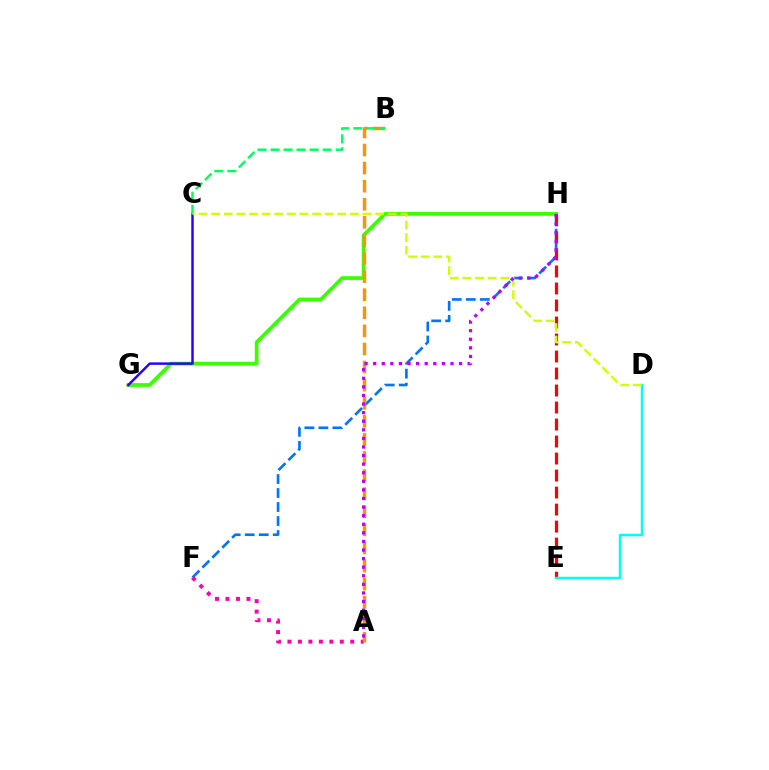{('F', 'H'): [{'color': '#0074ff', 'line_style': 'dashed', 'thickness': 1.9}], ('G', 'H'): [{'color': '#3dff00', 'line_style': 'solid', 'thickness': 2.7}], ('E', 'H'): [{'color': '#ff0000', 'line_style': 'dashed', 'thickness': 2.31}], ('D', 'E'): [{'color': '#00fff6', 'line_style': 'solid', 'thickness': 1.76}], ('A', 'F'): [{'color': '#ff00ac', 'line_style': 'dotted', 'thickness': 2.85}], ('A', 'B'): [{'color': '#ff9400', 'line_style': 'dashed', 'thickness': 2.46}], ('C', 'G'): [{'color': '#2500ff', 'line_style': 'solid', 'thickness': 1.76}], ('B', 'C'): [{'color': '#00ff5c', 'line_style': 'dashed', 'thickness': 1.77}], ('C', 'D'): [{'color': '#d1ff00', 'line_style': 'dashed', 'thickness': 1.71}], ('A', 'H'): [{'color': '#b900ff', 'line_style': 'dotted', 'thickness': 2.33}]}